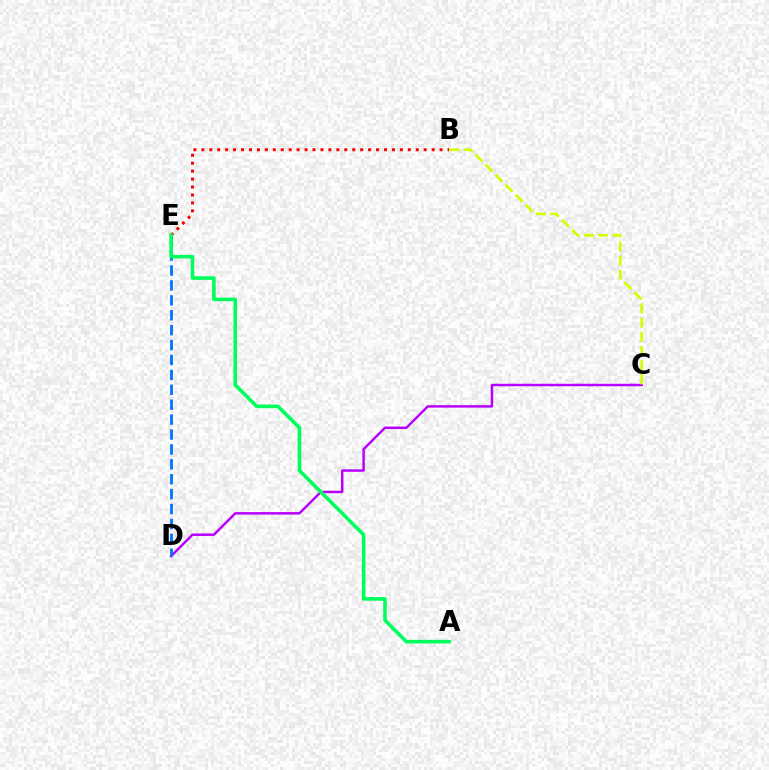{('C', 'D'): [{'color': '#b900ff', 'line_style': 'solid', 'thickness': 1.77}], ('D', 'E'): [{'color': '#0074ff', 'line_style': 'dashed', 'thickness': 2.03}], ('B', 'E'): [{'color': '#ff0000', 'line_style': 'dotted', 'thickness': 2.16}], ('A', 'E'): [{'color': '#00ff5c', 'line_style': 'solid', 'thickness': 2.58}], ('B', 'C'): [{'color': '#d1ff00', 'line_style': 'dashed', 'thickness': 1.93}]}